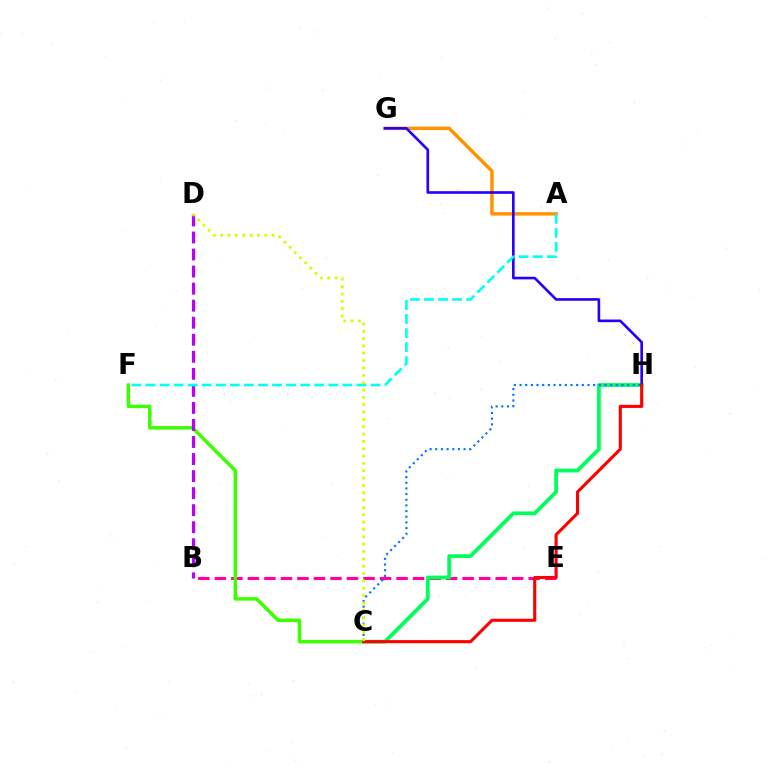{('B', 'E'): [{'color': '#ff00ac', 'line_style': 'dashed', 'thickness': 2.24}], ('C', 'H'): [{'color': '#00ff5c', 'line_style': 'solid', 'thickness': 2.73}, {'color': '#0074ff', 'line_style': 'dotted', 'thickness': 1.54}, {'color': '#ff0000', 'line_style': 'solid', 'thickness': 2.23}], ('A', 'G'): [{'color': '#ff9400', 'line_style': 'solid', 'thickness': 2.51}], ('C', 'F'): [{'color': '#3dff00', 'line_style': 'solid', 'thickness': 2.51}], ('B', 'D'): [{'color': '#b900ff', 'line_style': 'dashed', 'thickness': 2.32}], ('G', 'H'): [{'color': '#2500ff', 'line_style': 'solid', 'thickness': 1.9}], ('A', 'F'): [{'color': '#00fff6', 'line_style': 'dashed', 'thickness': 1.91}], ('C', 'D'): [{'color': '#d1ff00', 'line_style': 'dotted', 'thickness': 1.99}]}